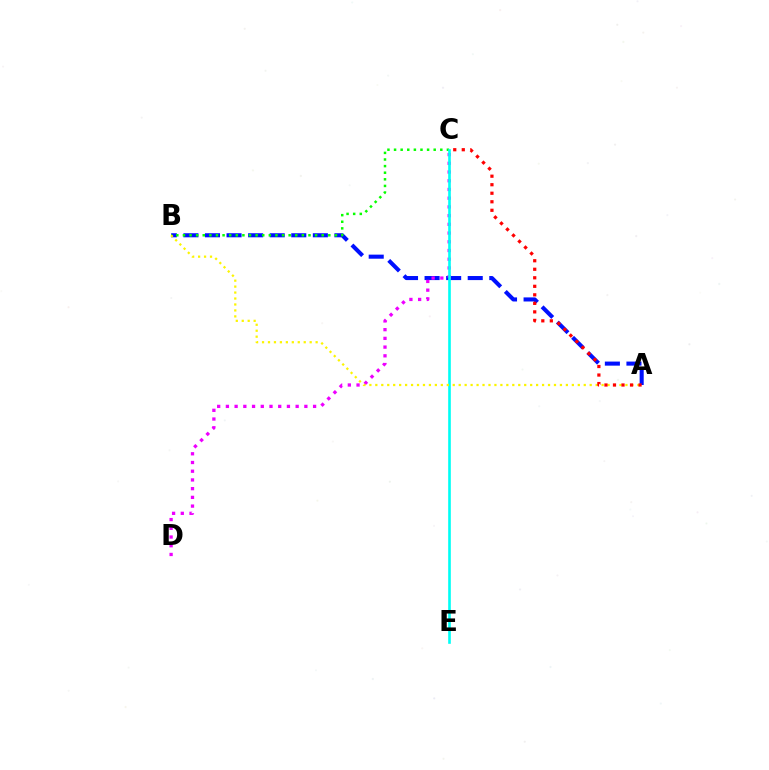{('A', 'B'): [{'color': '#0010ff', 'line_style': 'dashed', 'thickness': 2.93}, {'color': '#fcf500', 'line_style': 'dotted', 'thickness': 1.62}], ('C', 'D'): [{'color': '#ee00ff', 'line_style': 'dotted', 'thickness': 2.37}], ('B', 'C'): [{'color': '#08ff00', 'line_style': 'dotted', 'thickness': 1.8}], ('C', 'E'): [{'color': '#00fff6', 'line_style': 'solid', 'thickness': 1.9}], ('A', 'C'): [{'color': '#ff0000', 'line_style': 'dotted', 'thickness': 2.32}]}